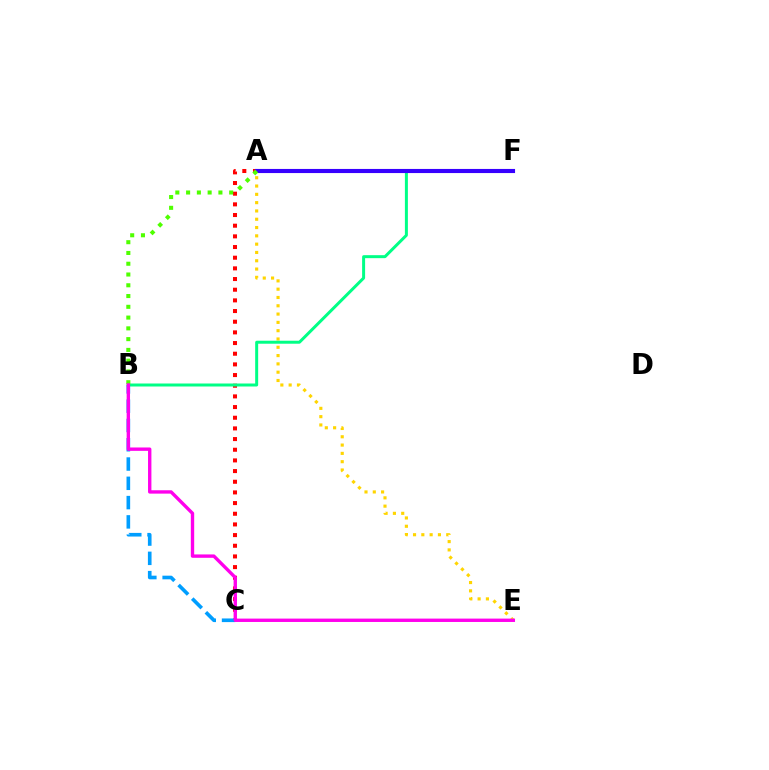{('A', 'C'): [{'color': '#ff0000', 'line_style': 'dotted', 'thickness': 2.9}], ('A', 'E'): [{'color': '#ffd500', 'line_style': 'dotted', 'thickness': 2.26}], ('B', 'F'): [{'color': '#00ff86', 'line_style': 'solid', 'thickness': 2.15}], ('B', 'C'): [{'color': '#009eff', 'line_style': 'dashed', 'thickness': 2.62}], ('A', 'F'): [{'color': '#3700ff', 'line_style': 'solid', 'thickness': 2.97}], ('A', 'B'): [{'color': '#4fff00', 'line_style': 'dotted', 'thickness': 2.93}], ('B', 'E'): [{'color': '#ff00ed', 'line_style': 'solid', 'thickness': 2.43}]}